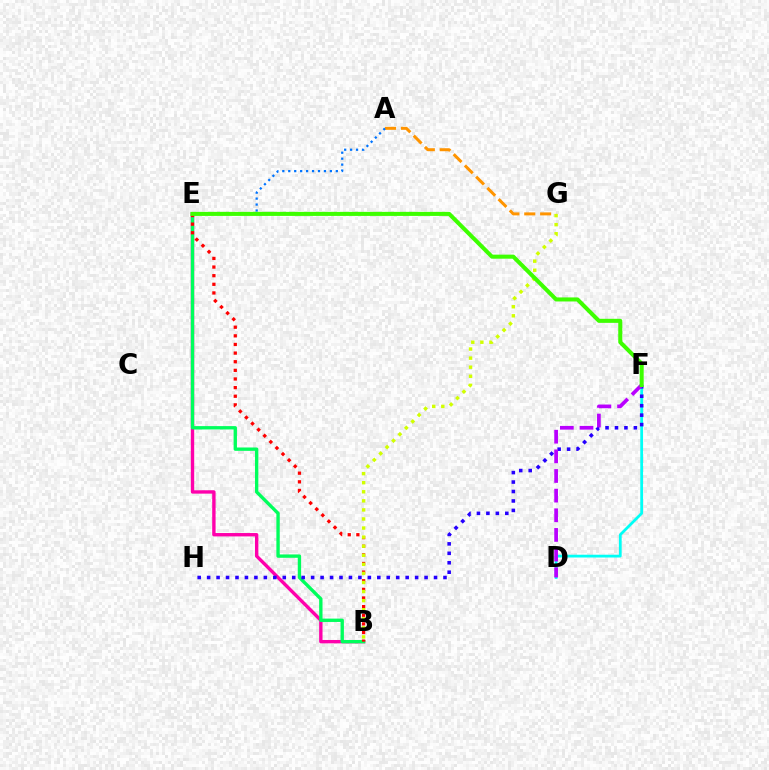{('D', 'F'): [{'color': '#00fff6', 'line_style': 'solid', 'thickness': 2.0}, {'color': '#b900ff', 'line_style': 'dashed', 'thickness': 2.67}], ('B', 'E'): [{'color': '#ff00ac', 'line_style': 'solid', 'thickness': 2.43}, {'color': '#00ff5c', 'line_style': 'solid', 'thickness': 2.42}, {'color': '#ff0000', 'line_style': 'dotted', 'thickness': 2.34}], ('A', 'G'): [{'color': '#ff9400', 'line_style': 'dashed', 'thickness': 2.16}], ('F', 'H'): [{'color': '#2500ff', 'line_style': 'dotted', 'thickness': 2.57}], ('A', 'E'): [{'color': '#0074ff', 'line_style': 'dotted', 'thickness': 1.62}], ('B', 'G'): [{'color': '#d1ff00', 'line_style': 'dotted', 'thickness': 2.46}], ('E', 'F'): [{'color': '#3dff00', 'line_style': 'solid', 'thickness': 2.91}]}